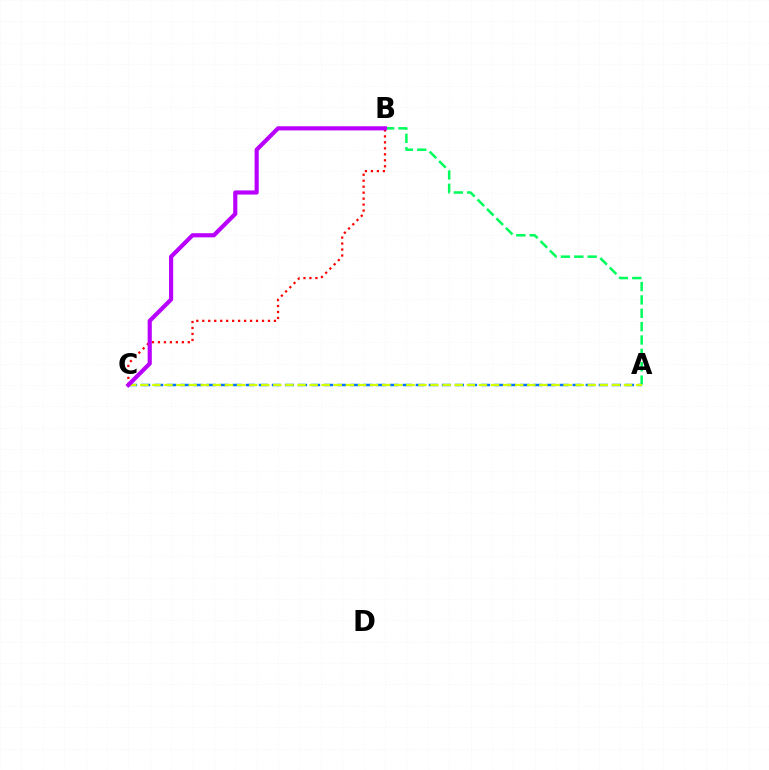{('A', 'B'): [{'color': '#00ff5c', 'line_style': 'dashed', 'thickness': 1.82}], ('B', 'C'): [{'color': '#ff0000', 'line_style': 'dotted', 'thickness': 1.62}, {'color': '#b900ff', 'line_style': 'solid', 'thickness': 2.99}], ('A', 'C'): [{'color': '#0074ff', 'line_style': 'dashed', 'thickness': 1.78}, {'color': '#d1ff00', 'line_style': 'dashed', 'thickness': 1.64}]}